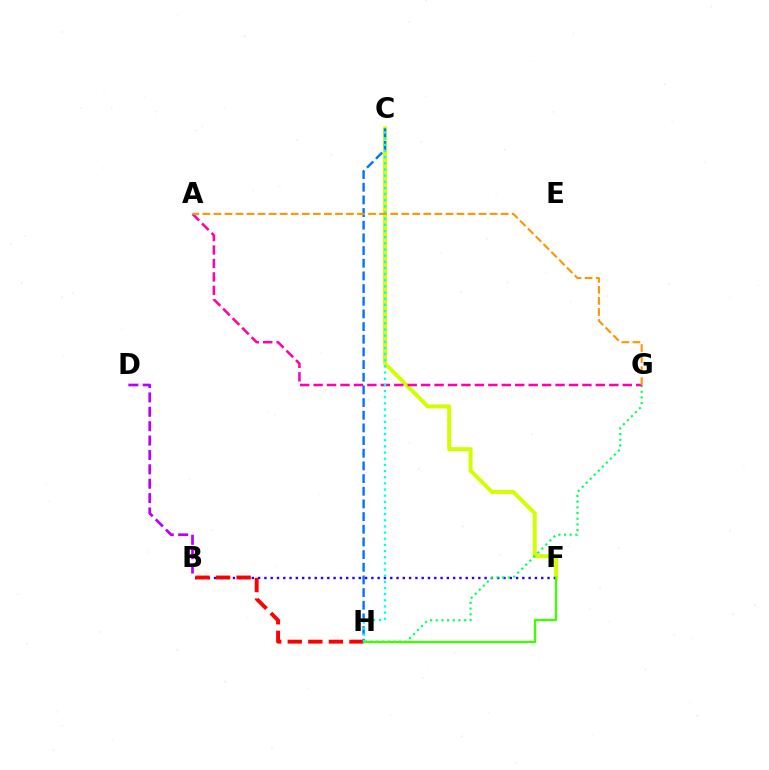{('C', 'F'): [{'color': '#d1ff00', 'line_style': 'solid', 'thickness': 2.86}], ('B', 'F'): [{'color': '#2500ff', 'line_style': 'dotted', 'thickness': 1.71}], ('C', 'H'): [{'color': '#0074ff', 'line_style': 'dashed', 'thickness': 1.72}, {'color': '#00fff6', 'line_style': 'dotted', 'thickness': 1.67}], ('B', 'H'): [{'color': '#ff0000', 'line_style': 'dashed', 'thickness': 2.79}], ('G', 'H'): [{'color': '#00ff5c', 'line_style': 'dotted', 'thickness': 1.55}], ('A', 'G'): [{'color': '#ff00ac', 'line_style': 'dashed', 'thickness': 1.83}, {'color': '#ff9400', 'line_style': 'dashed', 'thickness': 1.5}], ('B', 'D'): [{'color': '#b900ff', 'line_style': 'dashed', 'thickness': 1.95}], ('F', 'H'): [{'color': '#3dff00', 'line_style': 'solid', 'thickness': 1.66}]}